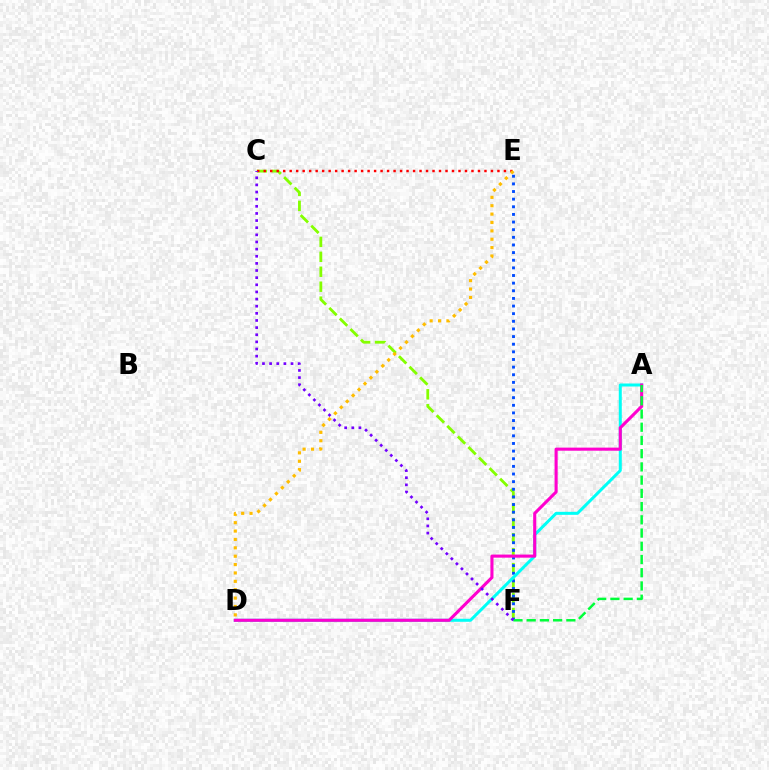{('C', 'F'): [{'color': '#84ff00', 'line_style': 'dashed', 'thickness': 2.03}, {'color': '#7200ff', 'line_style': 'dotted', 'thickness': 1.94}], ('E', 'F'): [{'color': '#004bff', 'line_style': 'dotted', 'thickness': 2.07}], ('A', 'D'): [{'color': '#00fff6', 'line_style': 'solid', 'thickness': 2.16}, {'color': '#ff00cf', 'line_style': 'solid', 'thickness': 2.23}], ('A', 'F'): [{'color': '#00ff39', 'line_style': 'dashed', 'thickness': 1.8}], ('C', 'E'): [{'color': '#ff0000', 'line_style': 'dotted', 'thickness': 1.76}], ('D', 'E'): [{'color': '#ffbd00', 'line_style': 'dotted', 'thickness': 2.28}]}